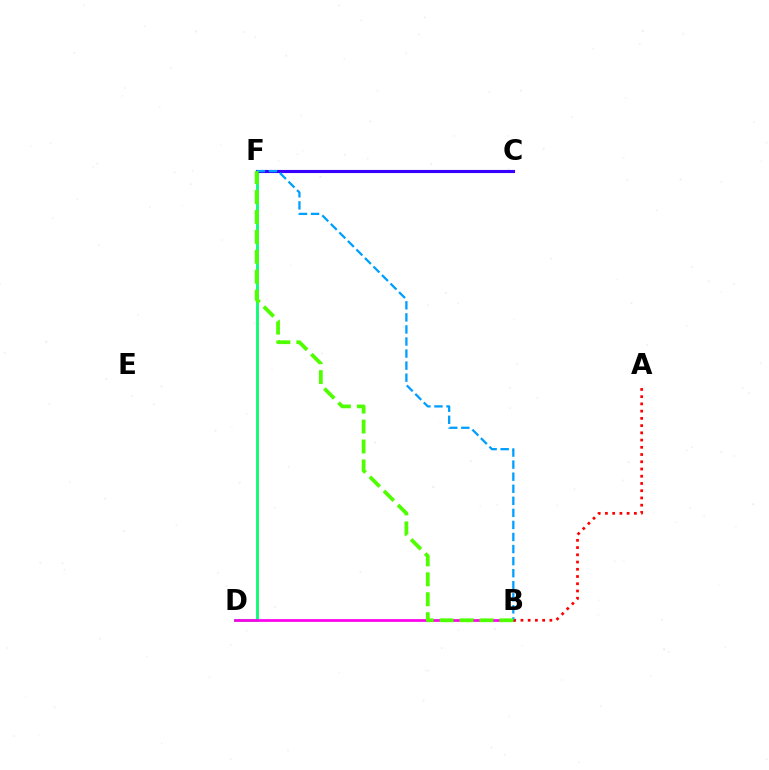{('D', 'F'): [{'color': '#ffd500', 'line_style': 'solid', 'thickness': 2.01}, {'color': '#00ff86', 'line_style': 'solid', 'thickness': 1.93}], ('B', 'D'): [{'color': '#ff00ed', 'line_style': 'solid', 'thickness': 1.96}], ('A', 'B'): [{'color': '#ff0000', 'line_style': 'dotted', 'thickness': 1.97}], ('C', 'F'): [{'color': '#3700ff', 'line_style': 'solid', 'thickness': 2.24}], ('B', 'F'): [{'color': '#009eff', 'line_style': 'dashed', 'thickness': 1.64}, {'color': '#4fff00', 'line_style': 'dashed', 'thickness': 2.71}]}